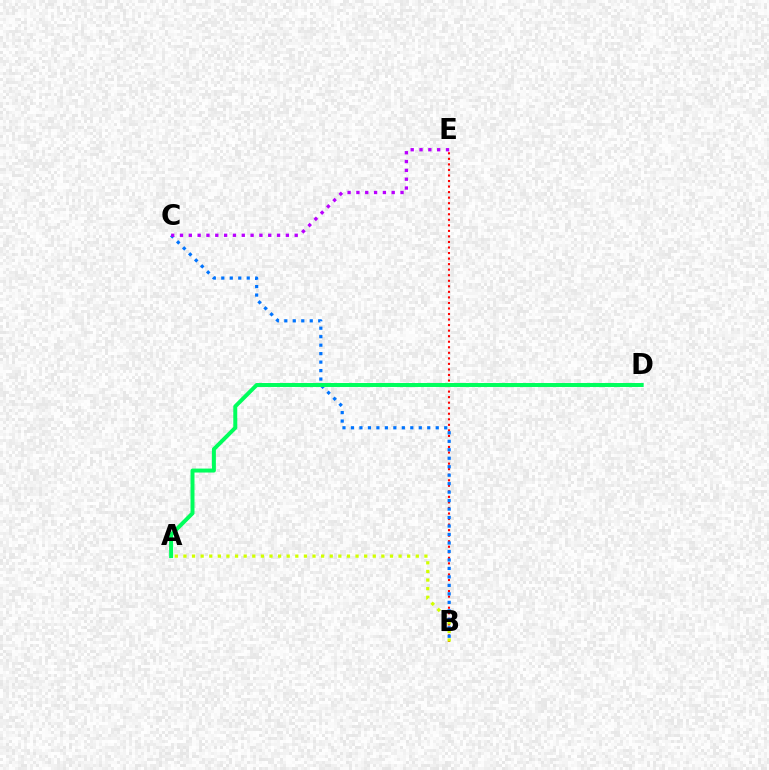{('B', 'E'): [{'color': '#ff0000', 'line_style': 'dotted', 'thickness': 1.51}], ('B', 'C'): [{'color': '#0074ff', 'line_style': 'dotted', 'thickness': 2.3}], ('A', 'D'): [{'color': '#00ff5c', 'line_style': 'solid', 'thickness': 2.86}], ('C', 'E'): [{'color': '#b900ff', 'line_style': 'dotted', 'thickness': 2.4}], ('A', 'B'): [{'color': '#d1ff00', 'line_style': 'dotted', 'thickness': 2.34}]}